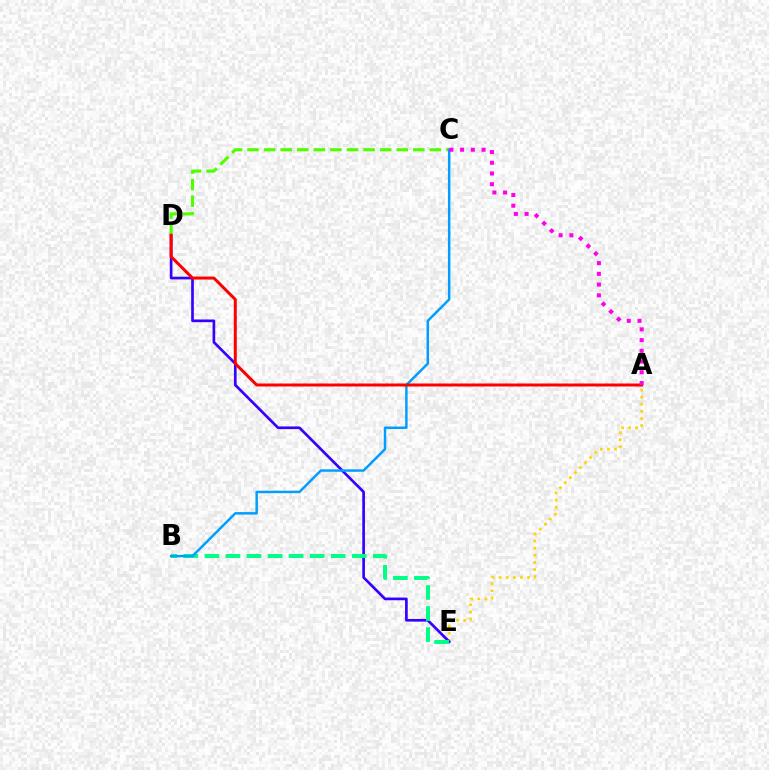{('A', 'E'): [{'color': '#ffd500', 'line_style': 'dotted', 'thickness': 1.93}], ('D', 'E'): [{'color': '#3700ff', 'line_style': 'solid', 'thickness': 1.93}], ('C', 'D'): [{'color': '#4fff00', 'line_style': 'dashed', 'thickness': 2.25}], ('B', 'E'): [{'color': '#00ff86', 'line_style': 'dashed', 'thickness': 2.86}], ('B', 'C'): [{'color': '#009eff', 'line_style': 'solid', 'thickness': 1.78}], ('A', 'D'): [{'color': '#ff0000', 'line_style': 'solid', 'thickness': 2.15}], ('A', 'C'): [{'color': '#ff00ed', 'line_style': 'dotted', 'thickness': 2.91}]}